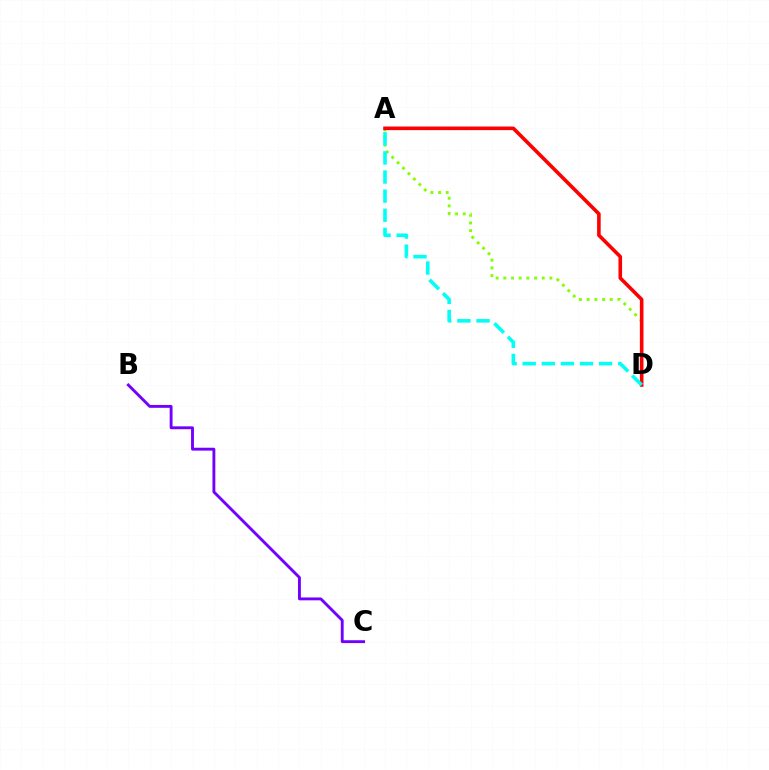{('A', 'D'): [{'color': '#84ff00', 'line_style': 'dotted', 'thickness': 2.09}, {'color': '#ff0000', 'line_style': 'solid', 'thickness': 2.59}, {'color': '#00fff6', 'line_style': 'dashed', 'thickness': 2.6}], ('B', 'C'): [{'color': '#7200ff', 'line_style': 'solid', 'thickness': 2.07}]}